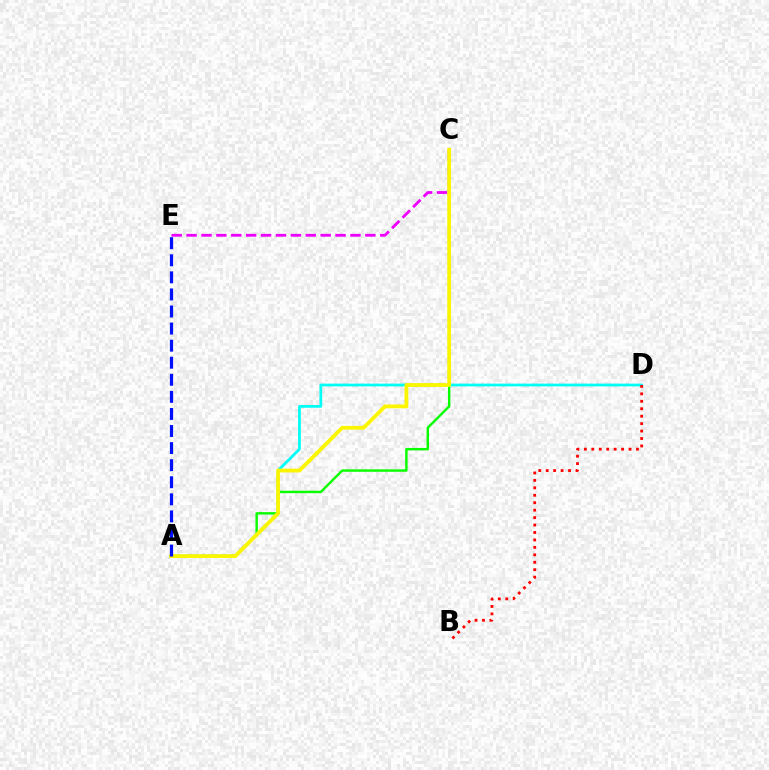{('A', 'C'): [{'color': '#08ff00', 'line_style': 'solid', 'thickness': 1.74}, {'color': '#fcf500', 'line_style': 'solid', 'thickness': 2.74}], ('C', 'E'): [{'color': '#ee00ff', 'line_style': 'dashed', 'thickness': 2.02}], ('A', 'D'): [{'color': '#00fff6', 'line_style': 'solid', 'thickness': 1.98}], ('B', 'D'): [{'color': '#ff0000', 'line_style': 'dotted', 'thickness': 2.02}], ('A', 'E'): [{'color': '#0010ff', 'line_style': 'dashed', 'thickness': 2.32}]}